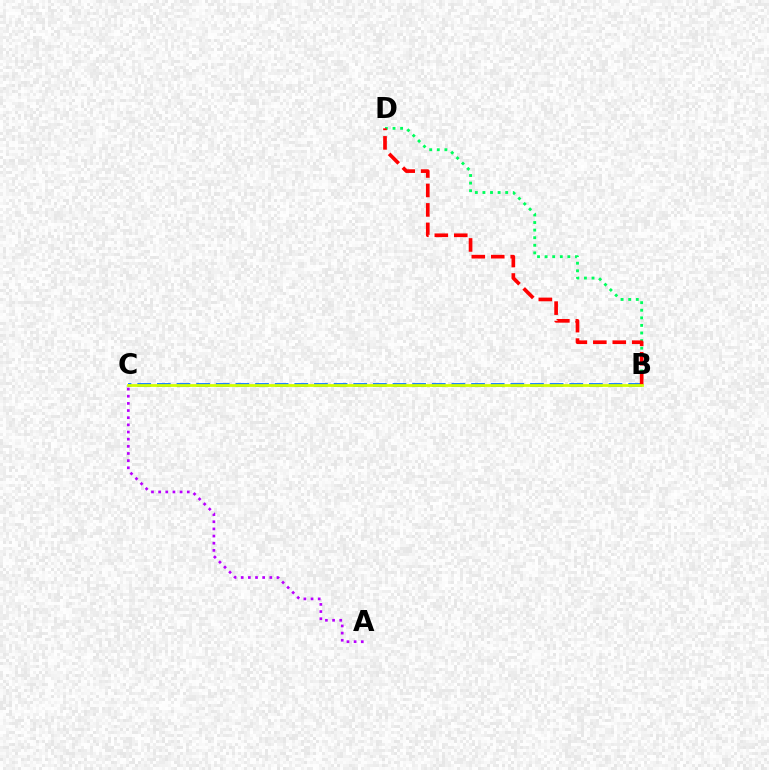{('B', 'D'): [{'color': '#00ff5c', 'line_style': 'dotted', 'thickness': 2.06}, {'color': '#ff0000', 'line_style': 'dashed', 'thickness': 2.64}], ('B', 'C'): [{'color': '#0074ff', 'line_style': 'dashed', 'thickness': 2.67}, {'color': '#d1ff00', 'line_style': 'solid', 'thickness': 2.0}], ('A', 'C'): [{'color': '#b900ff', 'line_style': 'dotted', 'thickness': 1.94}]}